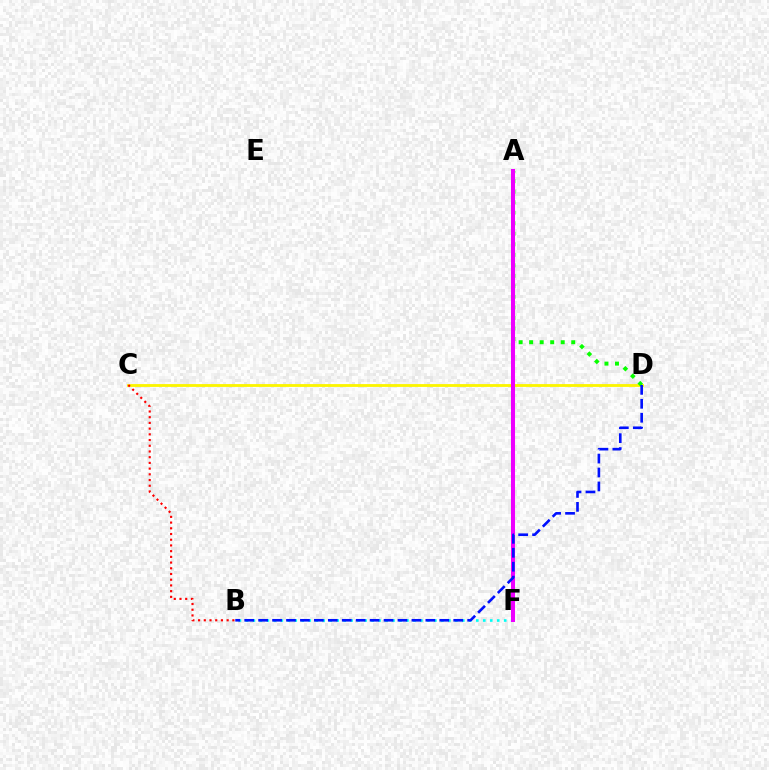{('C', 'D'): [{'color': '#fcf500', 'line_style': 'solid', 'thickness': 2.04}], ('A', 'D'): [{'color': '#08ff00', 'line_style': 'dotted', 'thickness': 2.86}], ('B', 'C'): [{'color': '#ff0000', 'line_style': 'dotted', 'thickness': 1.55}], ('B', 'F'): [{'color': '#00fff6', 'line_style': 'dotted', 'thickness': 1.9}], ('A', 'F'): [{'color': '#ee00ff', 'line_style': 'solid', 'thickness': 2.9}], ('B', 'D'): [{'color': '#0010ff', 'line_style': 'dashed', 'thickness': 1.89}]}